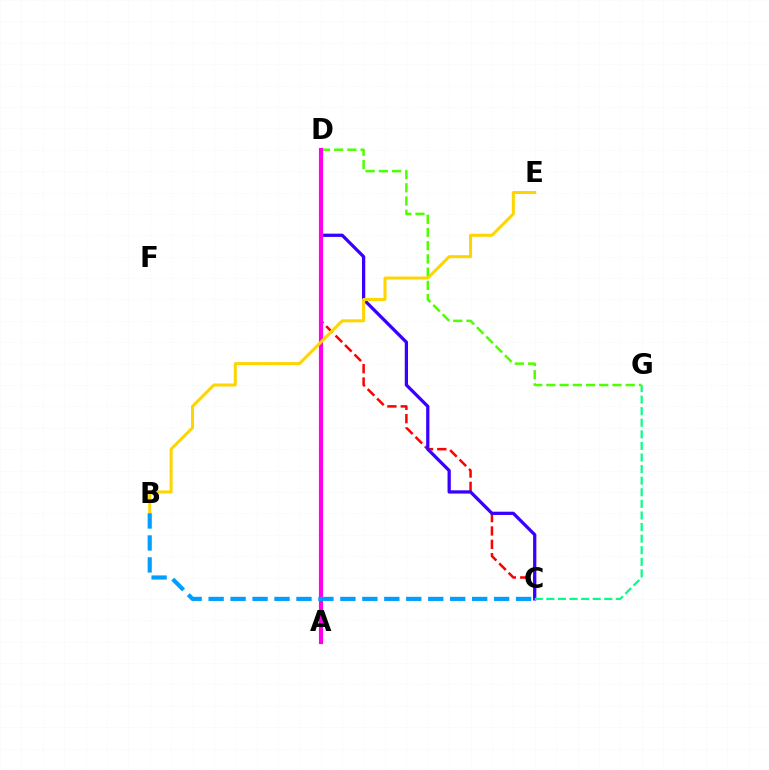{('C', 'D'): [{'color': '#ff0000', 'line_style': 'dashed', 'thickness': 1.81}, {'color': '#3700ff', 'line_style': 'solid', 'thickness': 2.35}], ('C', 'G'): [{'color': '#00ff86', 'line_style': 'dashed', 'thickness': 1.57}], ('D', 'G'): [{'color': '#4fff00', 'line_style': 'dashed', 'thickness': 1.8}], ('A', 'D'): [{'color': '#ff00ed', 'line_style': 'solid', 'thickness': 3.0}], ('B', 'E'): [{'color': '#ffd500', 'line_style': 'solid', 'thickness': 2.18}], ('B', 'C'): [{'color': '#009eff', 'line_style': 'dashed', 'thickness': 2.98}]}